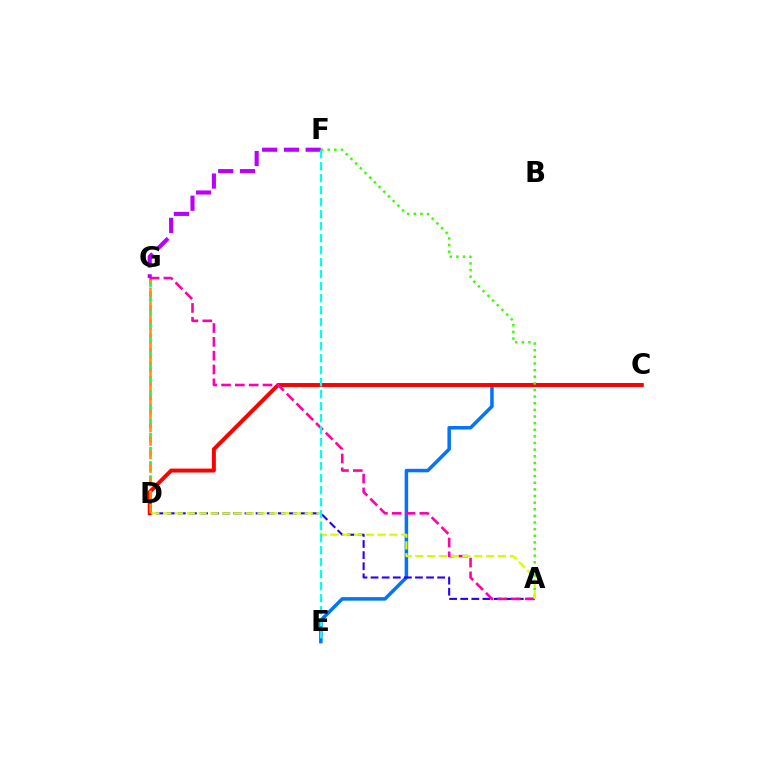{('D', 'G'): [{'color': '#00ff5c', 'line_style': 'dashed', 'thickness': 1.92}, {'color': '#ff9400', 'line_style': 'dashed', 'thickness': 1.84}], ('C', 'E'): [{'color': '#0074ff', 'line_style': 'solid', 'thickness': 2.52}], ('C', 'D'): [{'color': '#ff0000', 'line_style': 'solid', 'thickness': 2.84}], ('A', 'D'): [{'color': '#2500ff', 'line_style': 'dashed', 'thickness': 1.51}, {'color': '#d1ff00', 'line_style': 'dashed', 'thickness': 1.6}], ('A', 'F'): [{'color': '#3dff00', 'line_style': 'dotted', 'thickness': 1.8}], ('A', 'G'): [{'color': '#ff00ac', 'line_style': 'dashed', 'thickness': 1.88}], ('F', 'G'): [{'color': '#b900ff', 'line_style': 'dashed', 'thickness': 2.96}], ('E', 'F'): [{'color': '#00fff6', 'line_style': 'dashed', 'thickness': 1.63}]}